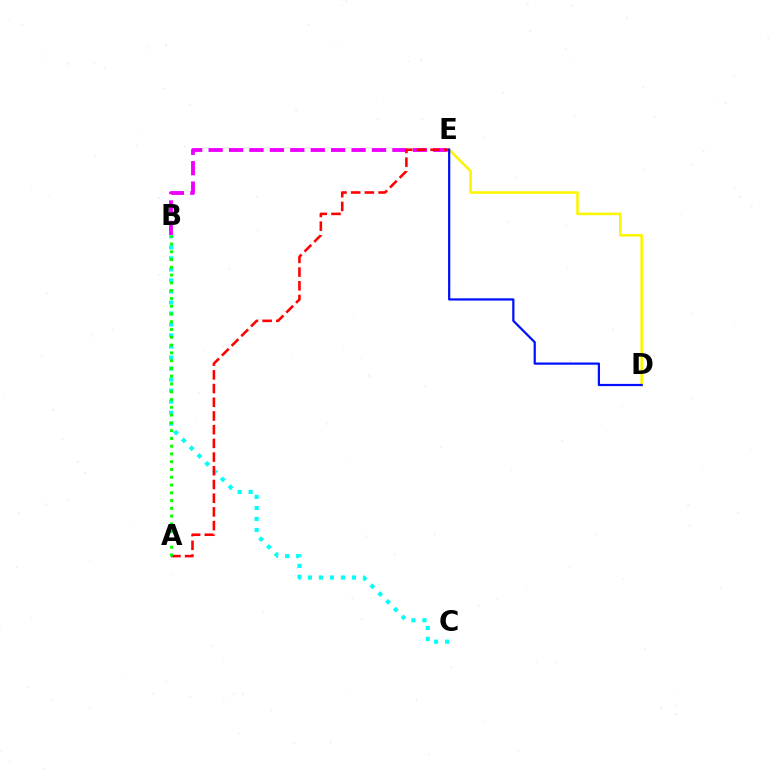{('B', 'C'): [{'color': '#00fff6', 'line_style': 'dotted', 'thickness': 2.99}], ('D', 'E'): [{'color': '#fcf500', 'line_style': 'solid', 'thickness': 1.84}, {'color': '#0010ff', 'line_style': 'solid', 'thickness': 1.6}], ('B', 'E'): [{'color': '#ee00ff', 'line_style': 'dashed', 'thickness': 2.77}], ('A', 'E'): [{'color': '#ff0000', 'line_style': 'dashed', 'thickness': 1.86}], ('A', 'B'): [{'color': '#08ff00', 'line_style': 'dotted', 'thickness': 2.11}]}